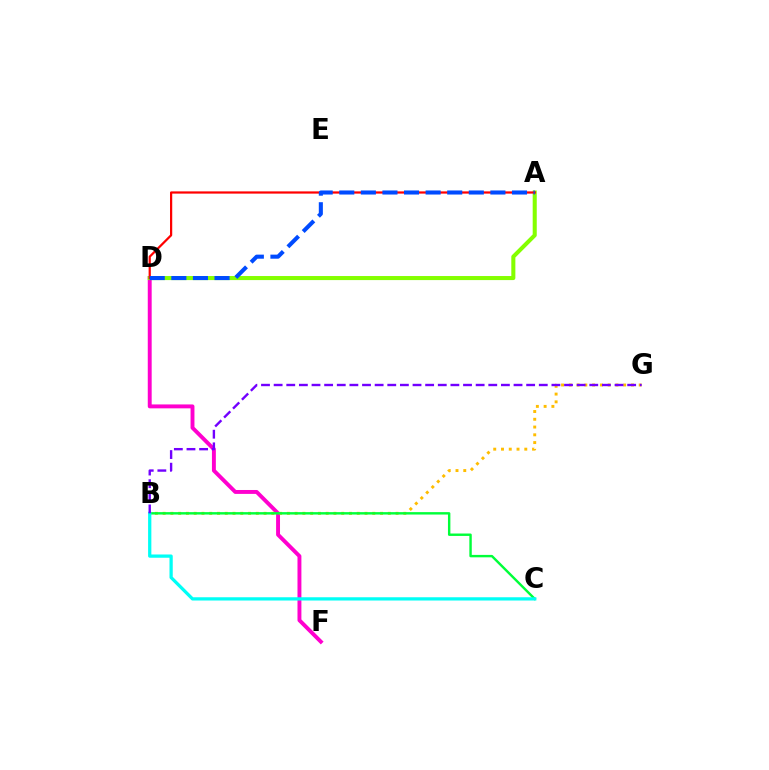{('D', 'F'): [{'color': '#ff00cf', 'line_style': 'solid', 'thickness': 2.82}], ('A', 'D'): [{'color': '#84ff00', 'line_style': 'solid', 'thickness': 2.92}, {'color': '#ff0000', 'line_style': 'solid', 'thickness': 1.6}, {'color': '#004bff', 'line_style': 'dashed', 'thickness': 2.93}], ('B', 'G'): [{'color': '#ffbd00', 'line_style': 'dotted', 'thickness': 2.11}, {'color': '#7200ff', 'line_style': 'dashed', 'thickness': 1.72}], ('B', 'C'): [{'color': '#00ff39', 'line_style': 'solid', 'thickness': 1.74}, {'color': '#00fff6', 'line_style': 'solid', 'thickness': 2.35}]}